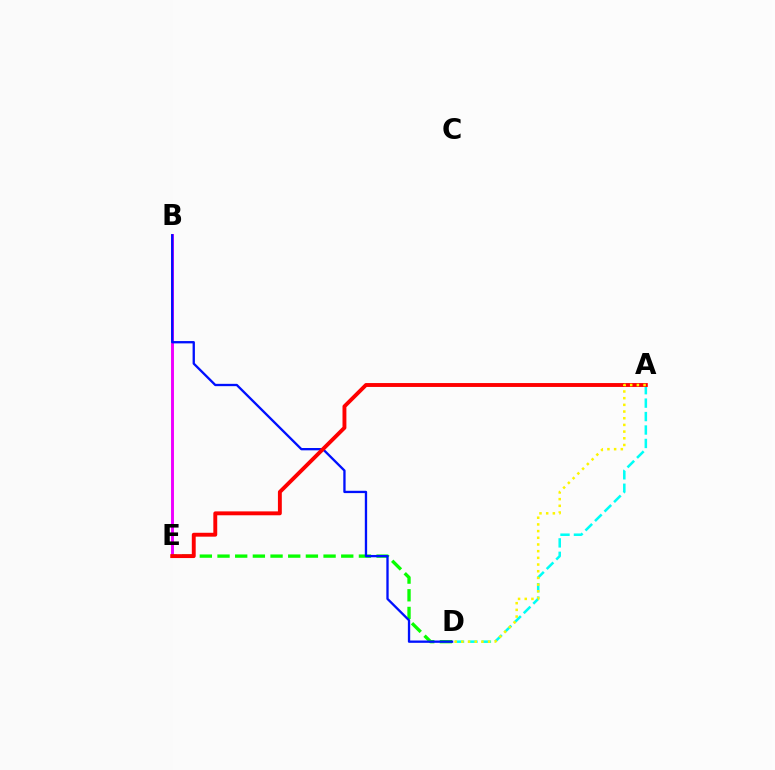{('B', 'E'): [{'color': '#ee00ff', 'line_style': 'solid', 'thickness': 2.11}], ('D', 'E'): [{'color': '#08ff00', 'line_style': 'dashed', 'thickness': 2.4}], ('A', 'D'): [{'color': '#00fff6', 'line_style': 'dashed', 'thickness': 1.83}, {'color': '#fcf500', 'line_style': 'dotted', 'thickness': 1.82}], ('B', 'D'): [{'color': '#0010ff', 'line_style': 'solid', 'thickness': 1.67}], ('A', 'E'): [{'color': '#ff0000', 'line_style': 'solid', 'thickness': 2.8}]}